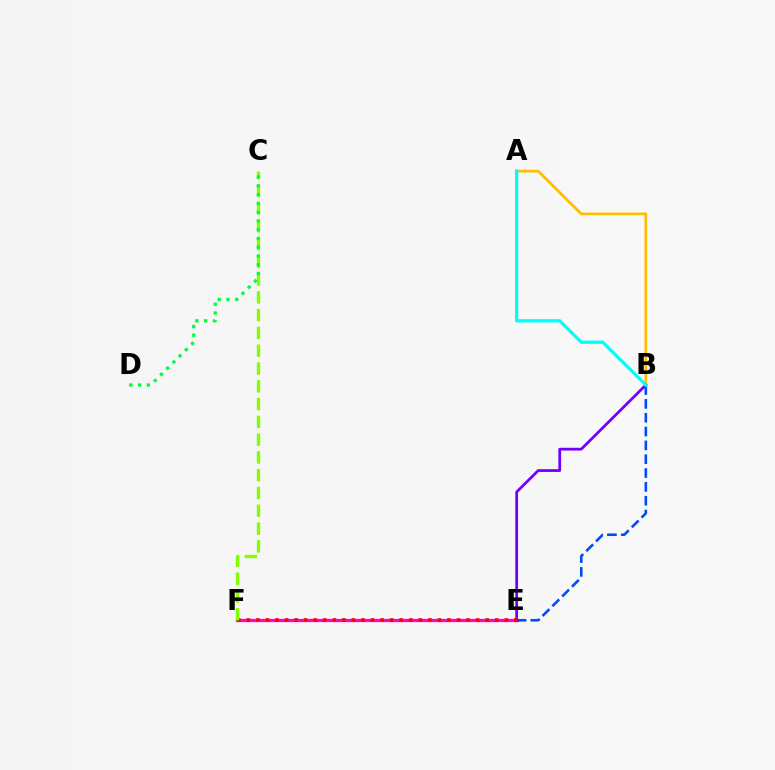{('E', 'F'): [{'color': '#ff00cf', 'line_style': 'solid', 'thickness': 2.34}, {'color': '#ff0000', 'line_style': 'dotted', 'thickness': 2.6}], ('B', 'E'): [{'color': '#004bff', 'line_style': 'dashed', 'thickness': 1.88}, {'color': '#7200ff', 'line_style': 'solid', 'thickness': 2.0}], ('A', 'B'): [{'color': '#ffbd00', 'line_style': 'solid', 'thickness': 1.94}, {'color': '#00fff6', 'line_style': 'solid', 'thickness': 2.38}], ('C', 'F'): [{'color': '#84ff00', 'line_style': 'dashed', 'thickness': 2.42}], ('C', 'D'): [{'color': '#00ff39', 'line_style': 'dotted', 'thickness': 2.38}]}